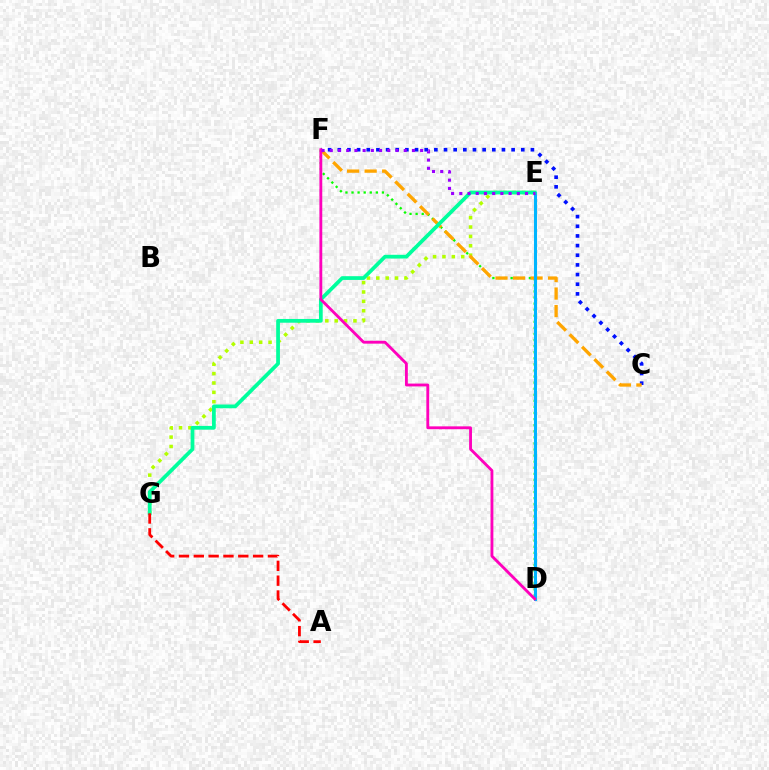{('E', 'G'): [{'color': '#b3ff00', 'line_style': 'dotted', 'thickness': 2.55}, {'color': '#00ff9d', 'line_style': 'solid', 'thickness': 2.7}], ('C', 'F'): [{'color': '#0010ff', 'line_style': 'dotted', 'thickness': 2.62}, {'color': '#ffa500', 'line_style': 'dashed', 'thickness': 2.38}], ('D', 'F'): [{'color': '#08ff00', 'line_style': 'dotted', 'thickness': 1.65}, {'color': '#ff00bd', 'line_style': 'solid', 'thickness': 2.05}], ('D', 'E'): [{'color': '#00b5ff', 'line_style': 'solid', 'thickness': 2.2}], ('A', 'G'): [{'color': '#ff0000', 'line_style': 'dashed', 'thickness': 2.01}], ('E', 'F'): [{'color': '#9b00ff', 'line_style': 'dotted', 'thickness': 2.23}]}